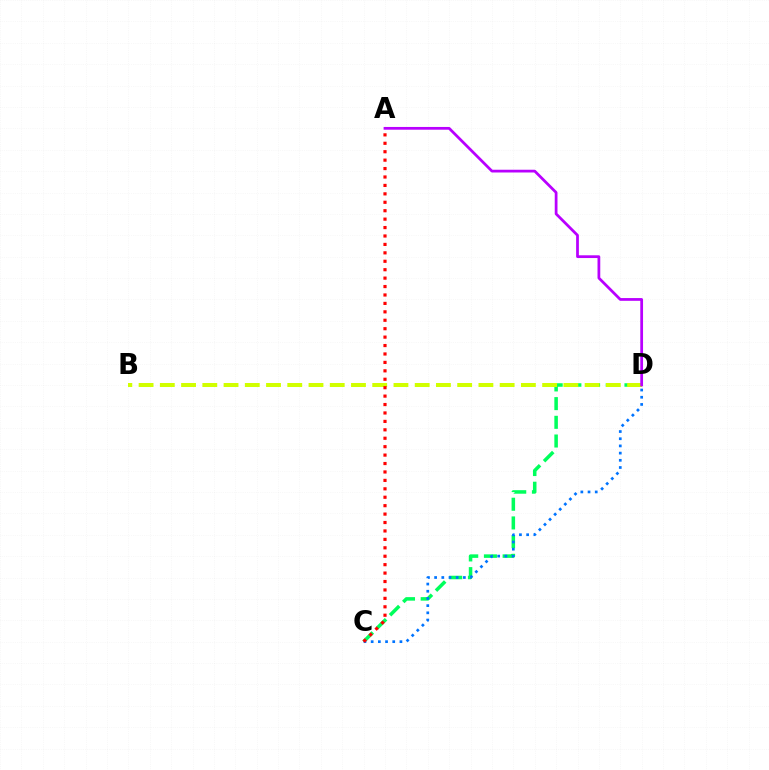{('C', 'D'): [{'color': '#00ff5c', 'line_style': 'dashed', 'thickness': 2.54}, {'color': '#0074ff', 'line_style': 'dotted', 'thickness': 1.95}], ('B', 'D'): [{'color': '#d1ff00', 'line_style': 'dashed', 'thickness': 2.89}], ('A', 'D'): [{'color': '#b900ff', 'line_style': 'solid', 'thickness': 1.98}], ('A', 'C'): [{'color': '#ff0000', 'line_style': 'dotted', 'thickness': 2.29}]}